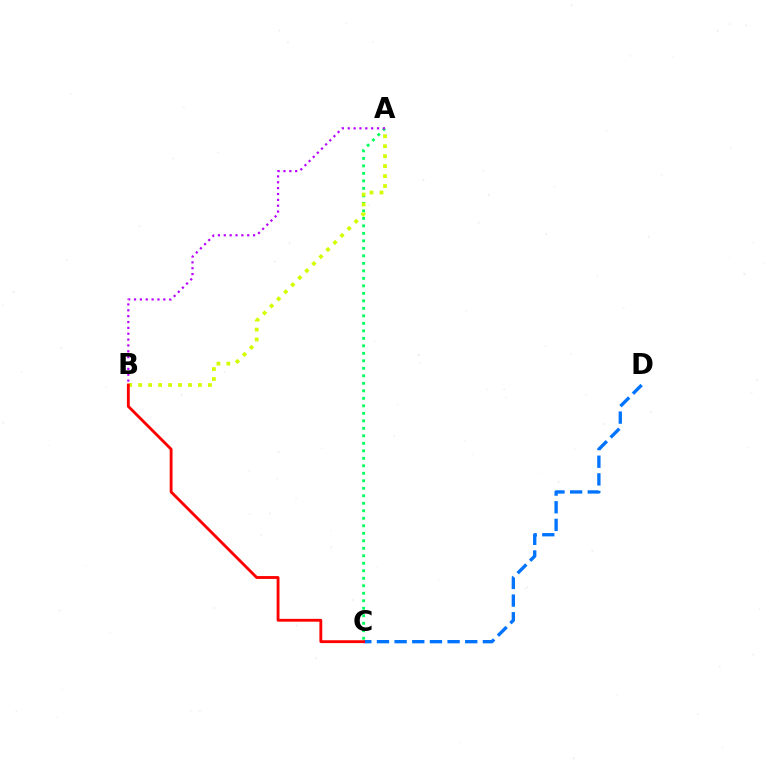{('C', 'D'): [{'color': '#0074ff', 'line_style': 'dashed', 'thickness': 2.4}], ('A', 'C'): [{'color': '#00ff5c', 'line_style': 'dotted', 'thickness': 2.04}], ('A', 'B'): [{'color': '#b900ff', 'line_style': 'dotted', 'thickness': 1.59}, {'color': '#d1ff00', 'line_style': 'dotted', 'thickness': 2.71}], ('B', 'C'): [{'color': '#ff0000', 'line_style': 'solid', 'thickness': 2.05}]}